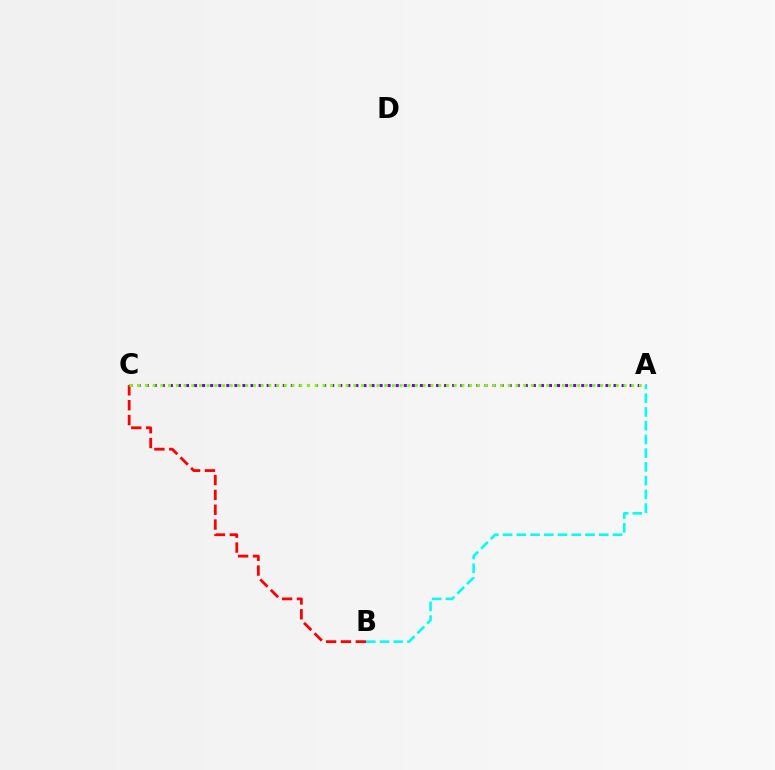{('A', 'C'): [{'color': '#7200ff', 'line_style': 'dotted', 'thickness': 2.19}, {'color': '#84ff00', 'line_style': 'dotted', 'thickness': 2.1}], ('B', 'C'): [{'color': '#ff0000', 'line_style': 'dashed', 'thickness': 2.02}], ('A', 'B'): [{'color': '#00fff6', 'line_style': 'dashed', 'thickness': 1.87}]}